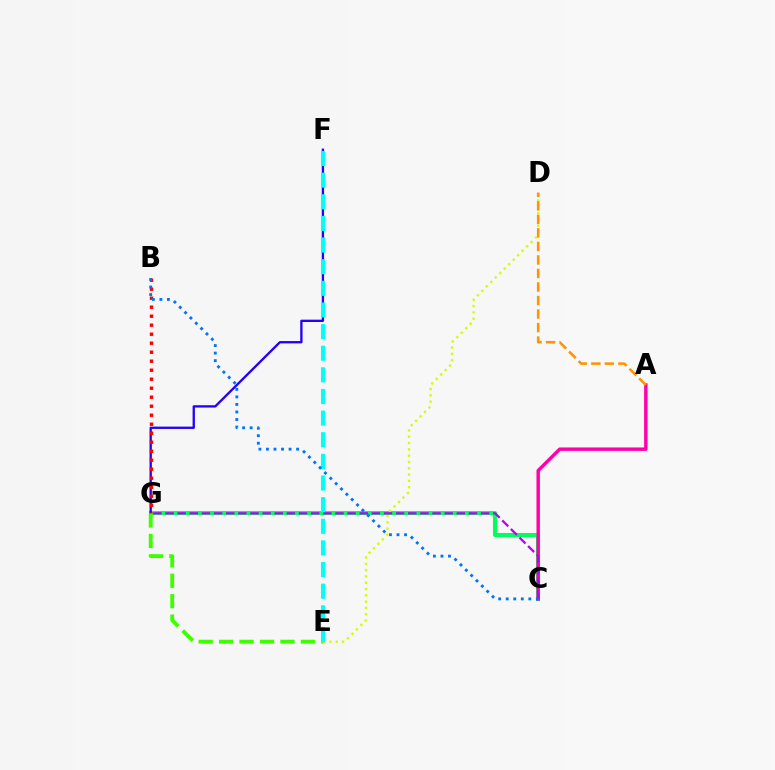{('C', 'G'): [{'color': '#00ff5c', 'line_style': 'solid', 'thickness': 2.9}, {'color': '#b900ff', 'line_style': 'dashed', 'thickness': 1.65}], ('F', 'G'): [{'color': '#2500ff', 'line_style': 'solid', 'thickness': 1.68}], ('D', 'E'): [{'color': '#d1ff00', 'line_style': 'dotted', 'thickness': 1.71}], ('B', 'G'): [{'color': '#ff0000', 'line_style': 'dotted', 'thickness': 2.45}], ('E', 'G'): [{'color': '#3dff00', 'line_style': 'dashed', 'thickness': 2.78}], ('A', 'C'): [{'color': '#ff00ac', 'line_style': 'solid', 'thickness': 2.47}], ('E', 'F'): [{'color': '#00fff6', 'line_style': 'dashed', 'thickness': 2.94}], ('B', 'C'): [{'color': '#0074ff', 'line_style': 'dotted', 'thickness': 2.05}], ('A', 'D'): [{'color': '#ff9400', 'line_style': 'dashed', 'thickness': 1.84}]}